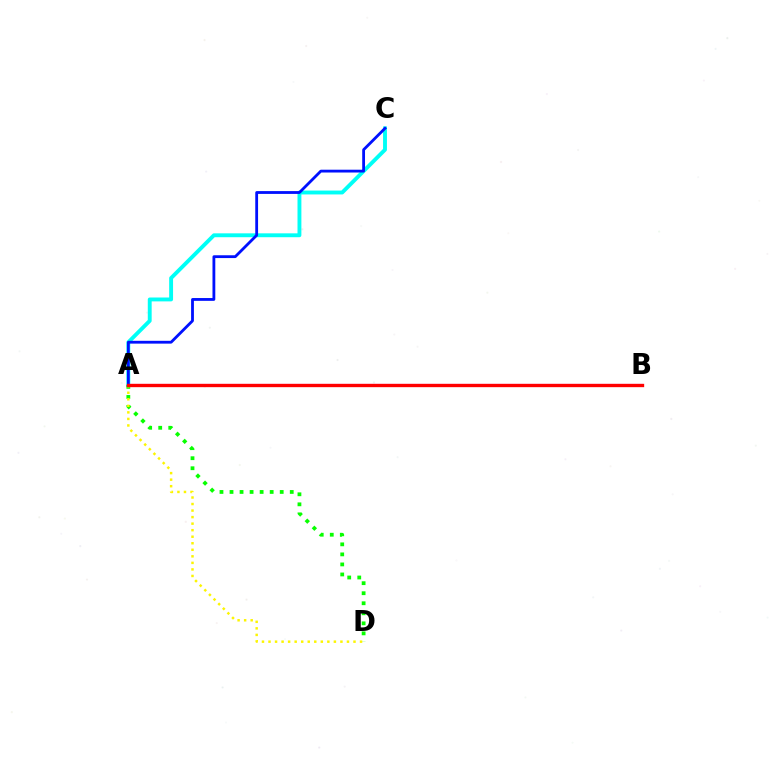{('A', 'C'): [{'color': '#00fff6', 'line_style': 'solid', 'thickness': 2.8}, {'color': '#0010ff', 'line_style': 'solid', 'thickness': 2.02}], ('A', 'D'): [{'color': '#08ff00', 'line_style': 'dotted', 'thickness': 2.73}, {'color': '#fcf500', 'line_style': 'dotted', 'thickness': 1.78}], ('A', 'B'): [{'color': '#ee00ff', 'line_style': 'solid', 'thickness': 1.51}, {'color': '#ff0000', 'line_style': 'solid', 'thickness': 2.4}]}